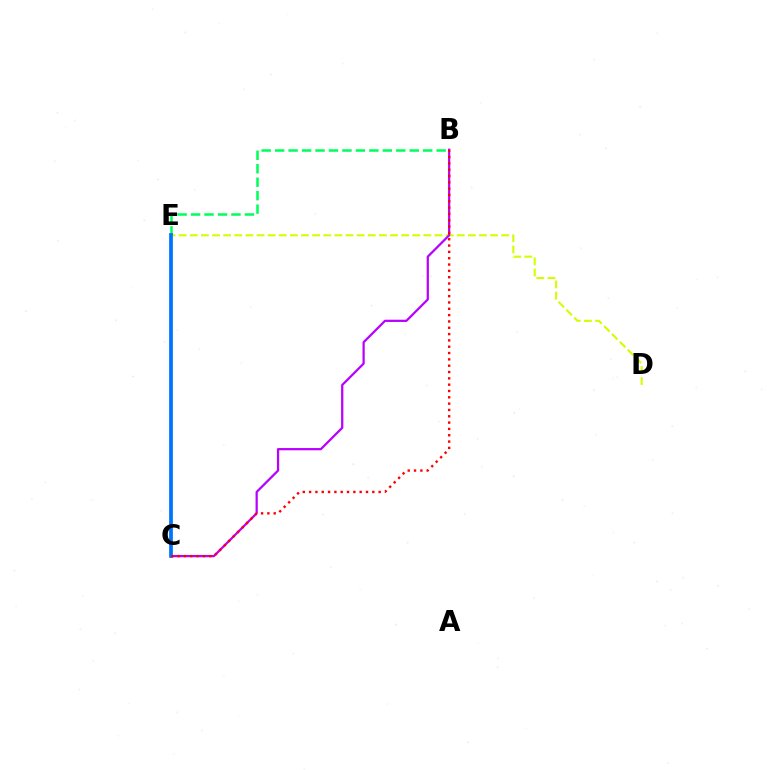{('D', 'E'): [{'color': '#d1ff00', 'line_style': 'dashed', 'thickness': 1.51}], ('B', 'E'): [{'color': '#00ff5c', 'line_style': 'dashed', 'thickness': 1.83}], ('B', 'C'): [{'color': '#b900ff', 'line_style': 'solid', 'thickness': 1.61}, {'color': '#ff0000', 'line_style': 'dotted', 'thickness': 1.72}], ('C', 'E'): [{'color': '#0074ff', 'line_style': 'solid', 'thickness': 2.69}]}